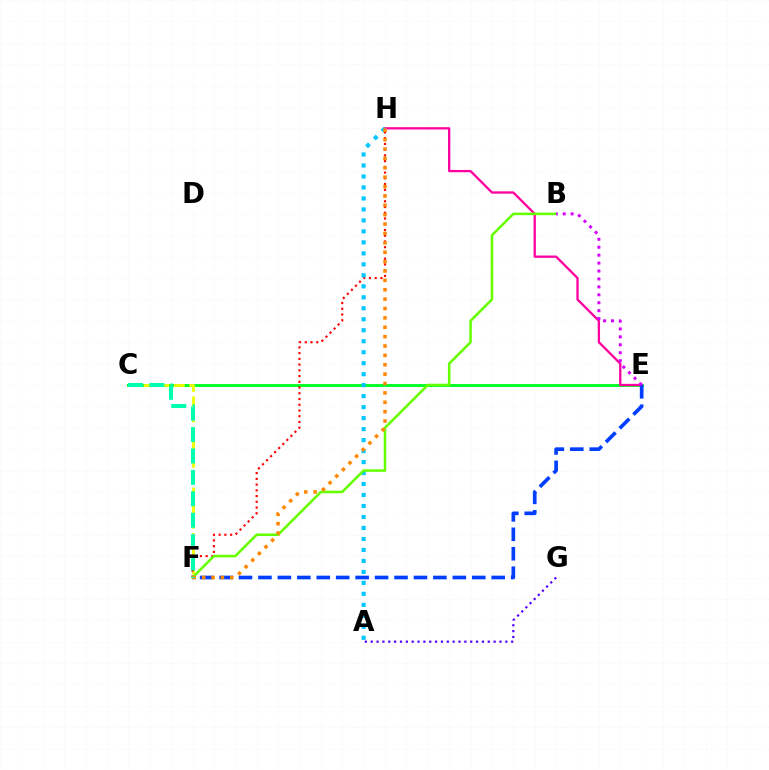{('A', 'G'): [{'color': '#4f00ff', 'line_style': 'dotted', 'thickness': 1.59}], ('C', 'E'): [{'color': '#00ff27', 'line_style': 'solid', 'thickness': 2.08}], ('C', 'F'): [{'color': '#eeff00', 'line_style': 'dashed', 'thickness': 2.06}, {'color': '#00ffaf', 'line_style': 'dashed', 'thickness': 2.91}], ('E', 'H'): [{'color': '#ff00a0', 'line_style': 'solid', 'thickness': 1.66}], ('F', 'H'): [{'color': '#ff0000', 'line_style': 'dotted', 'thickness': 1.56}, {'color': '#ff8800', 'line_style': 'dotted', 'thickness': 2.55}], ('E', 'F'): [{'color': '#003fff', 'line_style': 'dashed', 'thickness': 2.64}], ('A', 'H'): [{'color': '#00c7ff', 'line_style': 'dotted', 'thickness': 2.98}], ('B', 'F'): [{'color': '#66ff00', 'line_style': 'solid', 'thickness': 1.84}], ('B', 'E'): [{'color': '#d600ff', 'line_style': 'dotted', 'thickness': 2.15}]}